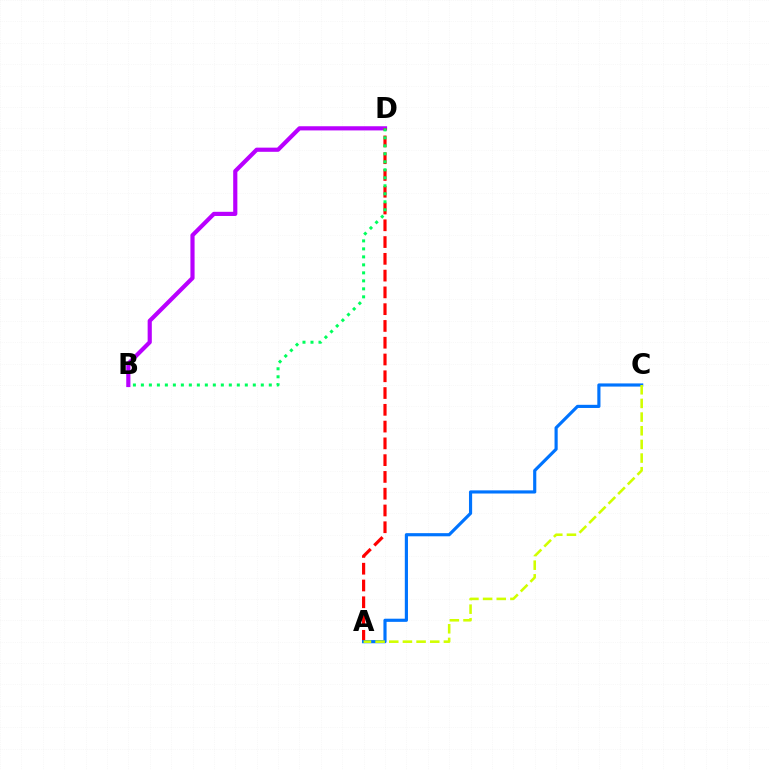{('B', 'D'): [{'color': '#b900ff', 'line_style': 'solid', 'thickness': 3.0}, {'color': '#00ff5c', 'line_style': 'dotted', 'thickness': 2.17}], ('A', 'D'): [{'color': '#ff0000', 'line_style': 'dashed', 'thickness': 2.28}], ('A', 'C'): [{'color': '#0074ff', 'line_style': 'solid', 'thickness': 2.27}, {'color': '#d1ff00', 'line_style': 'dashed', 'thickness': 1.86}]}